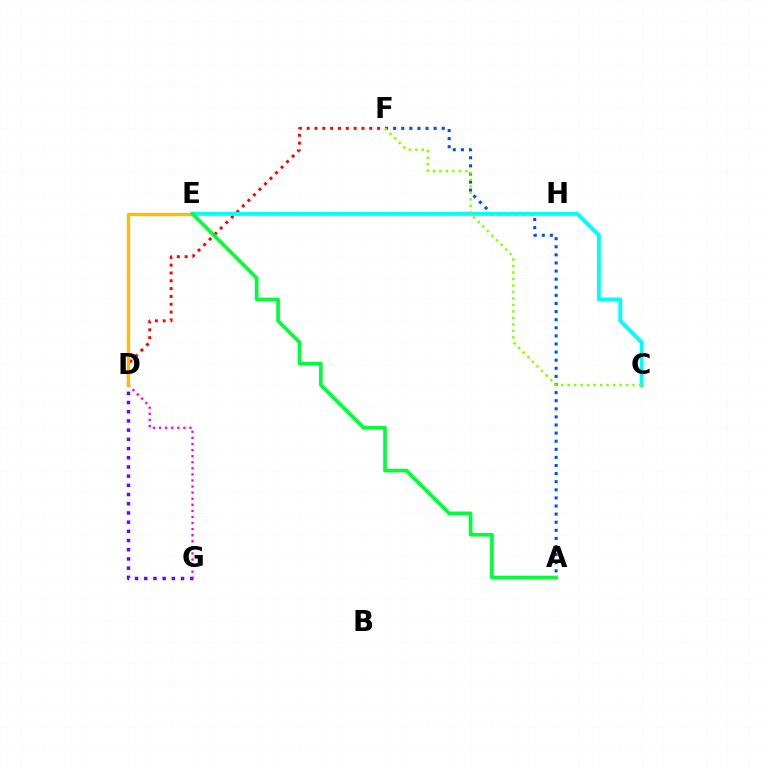{('A', 'F'): [{'color': '#004bff', 'line_style': 'dotted', 'thickness': 2.2}], ('D', 'G'): [{'color': '#7200ff', 'line_style': 'dotted', 'thickness': 2.5}, {'color': '#ff00cf', 'line_style': 'dotted', 'thickness': 1.65}], ('D', 'F'): [{'color': '#ff0000', 'line_style': 'dotted', 'thickness': 2.13}], ('C', 'E'): [{'color': '#00fff6', 'line_style': 'solid', 'thickness': 2.79}], ('C', 'F'): [{'color': '#84ff00', 'line_style': 'dotted', 'thickness': 1.76}], ('D', 'E'): [{'color': '#ffbd00', 'line_style': 'solid', 'thickness': 2.4}], ('A', 'E'): [{'color': '#00ff39', 'line_style': 'solid', 'thickness': 2.65}]}